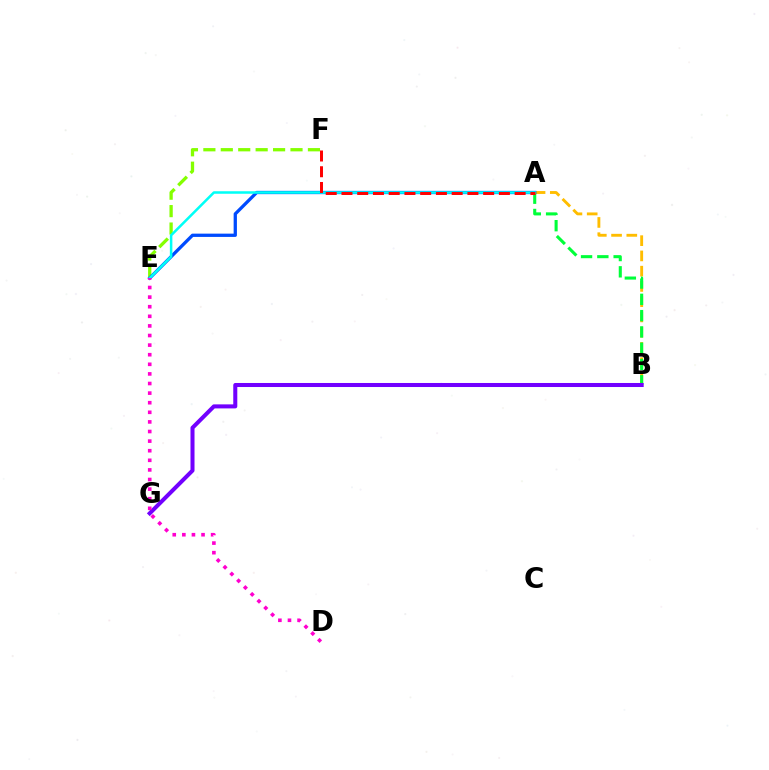{('A', 'B'): [{'color': '#ffbd00', 'line_style': 'dashed', 'thickness': 2.07}, {'color': '#00ff39', 'line_style': 'dashed', 'thickness': 2.21}], ('E', 'F'): [{'color': '#84ff00', 'line_style': 'dashed', 'thickness': 2.37}], ('A', 'E'): [{'color': '#004bff', 'line_style': 'solid', 'thickness': 2.37}, {'color': '#00fff6', 'line_style': 'solid', 'thickness': 1.82}], ('B', 'G'): [{'color': '#7200ff', 'line_style': 'solid', 'thickness': 2.9}], ('A', 'F'): [{'color': '#ff0000', 'line_style': 'dashed', 'thickness': 2.14}], ('D', 'E'): [{'color': '#ff00cf', 'line_style': 'dotted', 'thickness': 2.61}]}